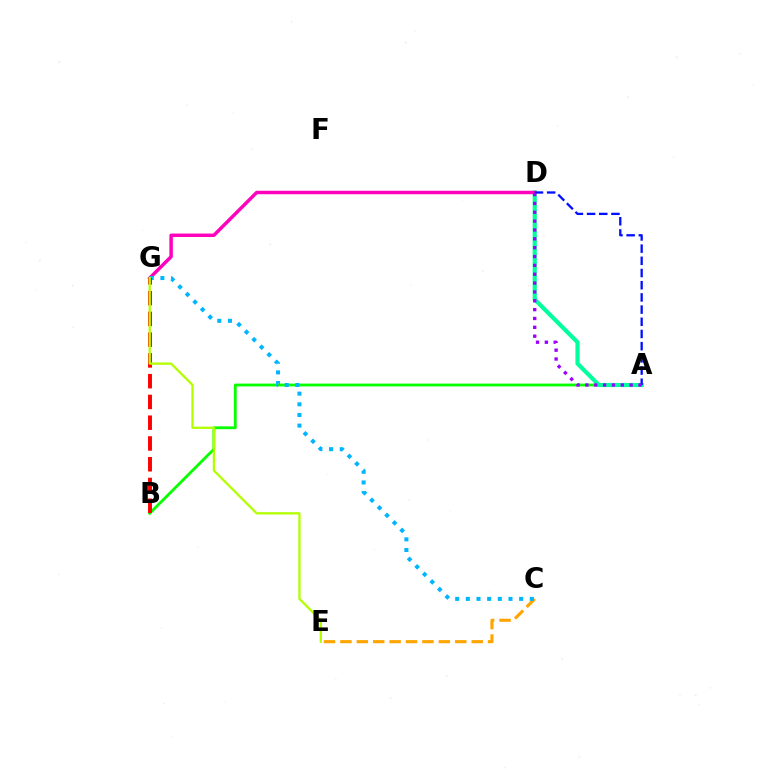{('A', 'B'): [{'color': '#08ff00', 'line_style': 'solid', 'thickness': 2.04}], ('A', 'D'): [{'color': '#00ff9d', 'line_style': 'solid', 'thickness': 2.98}, {'color': '#0010ff', 'line_style': 'dashed', 'thickness': 1.66}, {'color': '#9b00ff', 'line_style': 'dotted', 'thickness': 2.4}], ('D', 'G'): [{'color': '#ff00bd', 'line_style': 'solid', 'thickness': 2.5}], ('C', 'E'): [{'color': '#ffa500', 'line_style': 'dashed', 'thickness': 2.23}], ('C', 'G'): [{'color': '#00b5ff', 'line_style': 'dotted', 'thickness': 2.9}], ('B', 'G'): [{'color': '#ff0000', 'line_style': 'dashed', 'thickness': 2.82}], ('E', 'G'): [{'color': '#b3ff00', 'line_style': 'solid', 'thickness': 1.66}]}